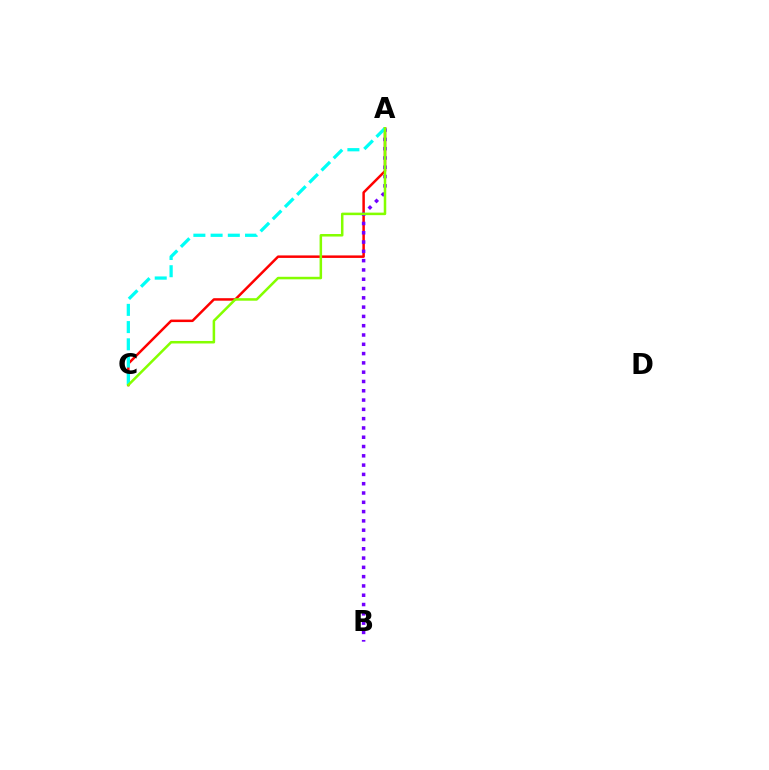{('A', 'C'): [{'color': '#ff0000', 'line_style': 'solid', 'thickness': 1.8}, {'color': '#00fff6', 'line_style': 'dashed', 'thickness': 2.34}, {'color': '#84ff00', 'line_style': 'solid', 'thickness': 1.82}], ('A', 'B'): [{'color': '#7200ff', 'line_style': 'dotted', 'thickness': 2.53}]}